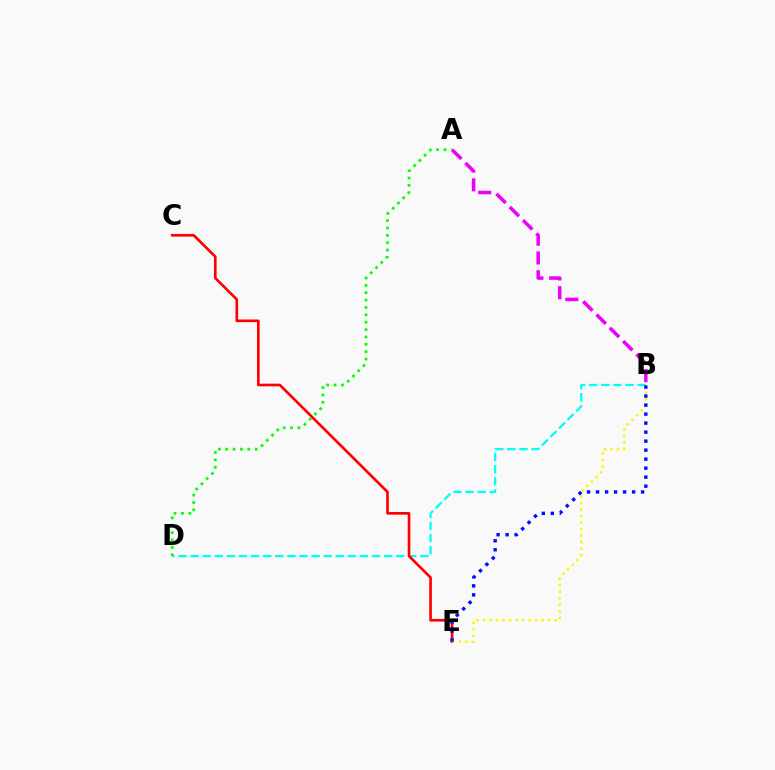{('B', 'D'): [{'color': '#00fff6', 'line_style': 'dashed', 'thickness': 1.64}], ('A', 'B'): [{'color': '#ee00ff', 'line_style': 'dashed', 'thickness': 2.55}], ('C', 'E'): [{'color': '#ff0000', 'line_style': 'solid', 'thickness': 1.91}], ('B', 'E'): [{'color': '#fcf500', 'line_style': 'dotted', 'thickness': 1.77}, {'color': '#0010ff', 'line_style': 'dotted', 'thickness': 2.45}], ('A', 'D'): [{'color': '#08ff00', 'line_style': 'dotted', 'thickness': 2.0}]}